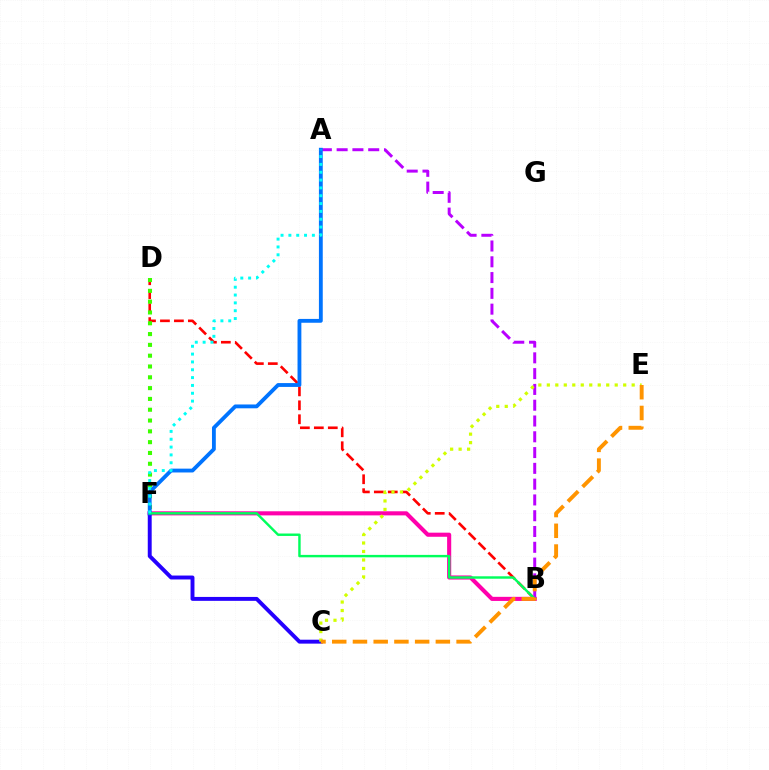{('B', 'D'): [{'color': '#ff0000', 'line_style': 'dashed', 'thickness': 1.9}], ('D', 'F'): [{'color': '#3dff00', 'line_style': 'dotted', 'thickness': 2.94}], ('B', 'F'): [{'color': '#ff00ac', 'line_style': 'solid', 'thickness': 2.95}, {'color': '#00ff5c', 'line_style': 'solid', 'thickness': 1.75}], ('A', 'B'): [{'color': '#b900ff', 'line_style': 'dashed', 'thickness': 2.14}], ('C', 'F'): [{'color': '#2500ff', 'line_style': 'solid', 'thickness': 2.82}], ('A', 'F'): [{'color': '#0074ff', 'line_style': 'solid', 'thickness': 2.76}, {'color': '#00fff6', 'line_style': 'dotted', 'thickness': 2.13}], ('C', 'E'): [{'color': '#d1ff00', 'line_style': 'dotted', 'thickness': 2.31}, {'color': '#ff9400', 'line_style': 'dashed', 'thickness': 2.82}]}